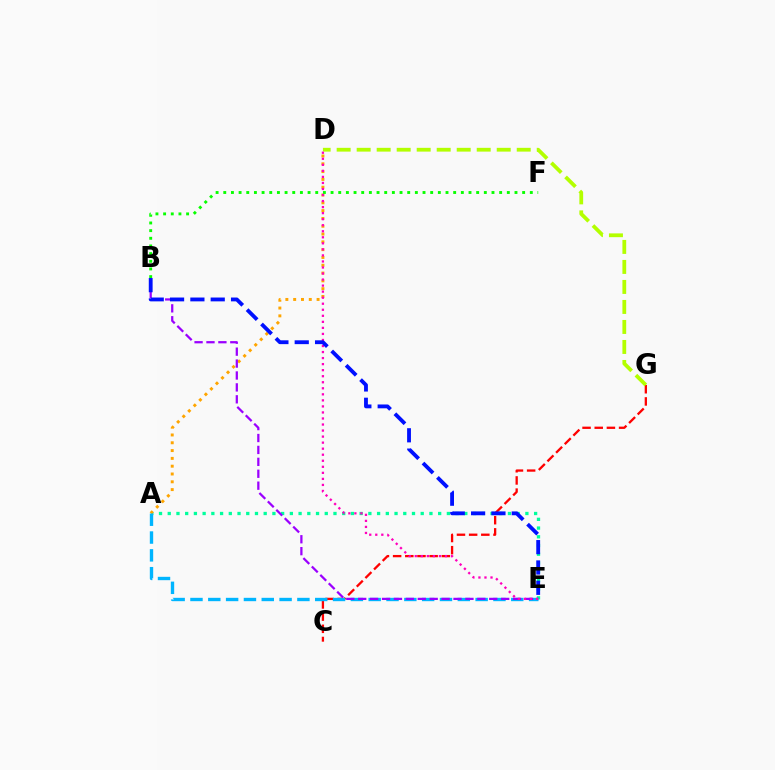{('A', 'E'): [{'color': '#00ff9d', 'line_style': 'dotted', 'thickness': 2.37}, {'color': '#00b5ff', 'line_style': 'dashed', 'thickness': 2.42}], ('C', 'G'): [{'color': '#ff0000', 'line_style': 'dashed', 'thickness': 1.65}], ('A', 'D'): [{'color': '#ffa500', 'line_style': 'dotted', 'thickness': 2.12}], ('D', 'G'): [{'color': '#b3ff00', 'line_style': 'dashed', 'thickness': 2.72}], ('B', 'E'): [{'color': '#9b00ff', 'line_style': 'dashed', 'thickness': 1.62}, {'color': '#0010ff', 'line_style': 'dashed', 'thickness': 2.76}], ('D', 'E'): [{'color': '#ff00bd', 'line_style': 'dotted', 'thickness': 1.64}], ('B', 'F'): [{'color': '#08ff00', 'line_style': 'dotted', 'thickness': 2.08}]}